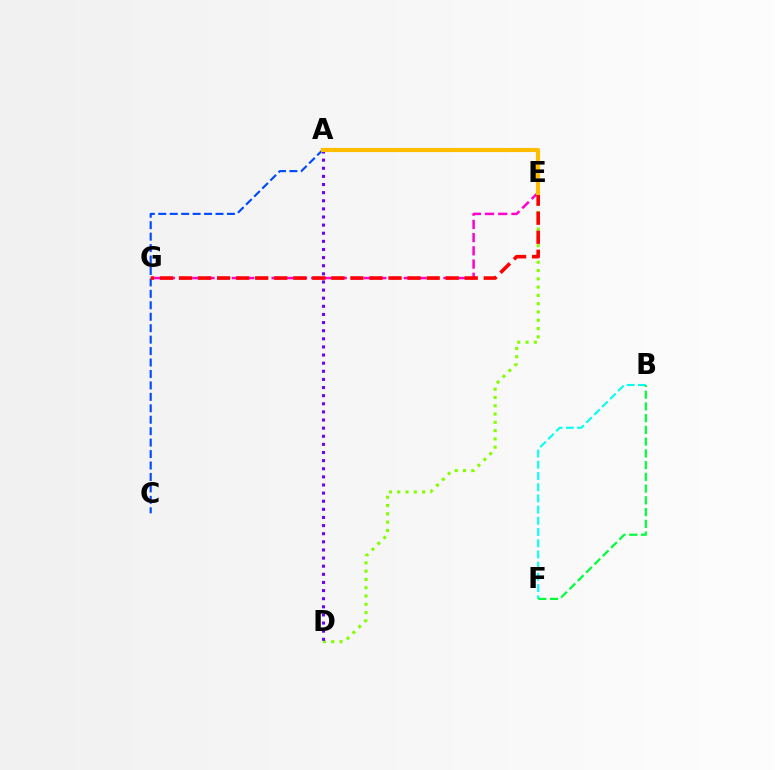{('D', 'E'): [{'color': '#84ff00', 'line_style': 'dotted', 'thickness': 2.25}], ('B', 'F'): [{'color': '#00fff6', 'line_style': 'dashed', 'thickness': 1.52}, {'color': '#00ff39', 'line_style': 'dashed', 'thickness': 1.6}], ('E', 'G'): [{'color': '#ff00cf', 'line_style': 'dashed', 'thickness': 1.8}, {'color': '#ff0000', 'line_style': 'dashed', 'thickness': 2.59}], ('A', 'D'): [{'color': '#7200ff', 'line_style': 'dotted', 'thickness': 2.21}], ('A', 'C'): [{'color': '#004bff', 'line_style': 'dashed', 'thickness': 1.55}], ('A', 'E'): [{'color': '#ffbd00', 'line_style': 'solid', 'thickness': 2.96}]}